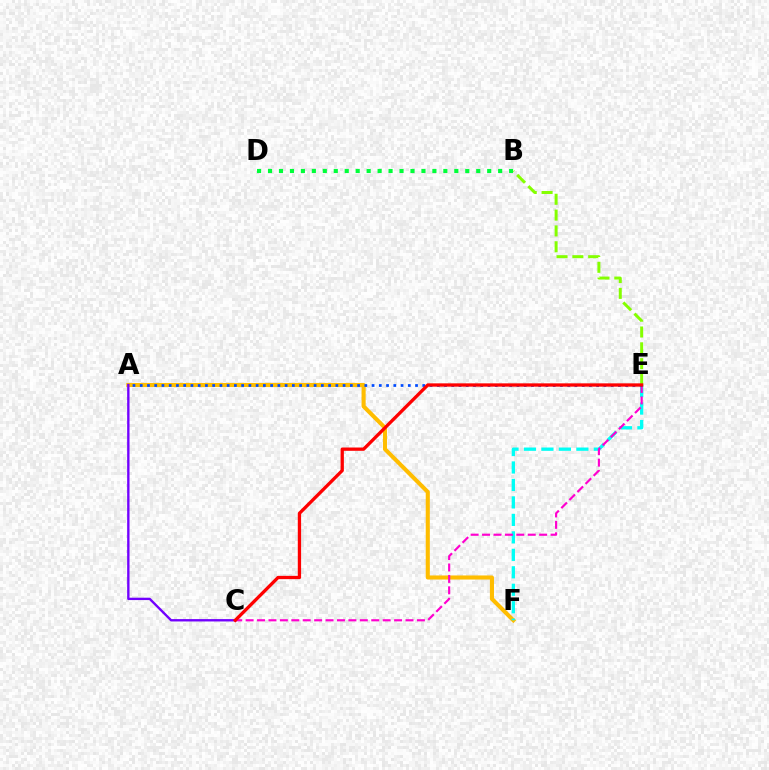{('A', 'F'): [{'color': '#ffbd00', 'line_style': 'solid', 'thickness': 2.94}], ('E', 'F'): [{'color': '#00fff6', 'line_style': 'dashed', 'thickness': 2.37}], ('B', 'E'): [{'color': '#84ff00', 'line_style': 'dashed', 'thickness': 2.15}], ('C', 'E'): [{'color': '#ff00cf', 'line_style': 'dashed', 'thickness': 1.55}, {'color': '#ff0000', 'line_style': 'solid', 'thickness': 2.38}], ('A', 'E'): [{'color': '#004bff', 'line_style': 'dotted', 'thickness': 1.97}], ('B', 'D'): [{'color': '#00ff39', 'line_style': 'dotted', 'thickness': 2.98}], ('A', 'C'): [{'color': '#7200ff', 'line_style': 'solid', 'thickness': 1.7}]}